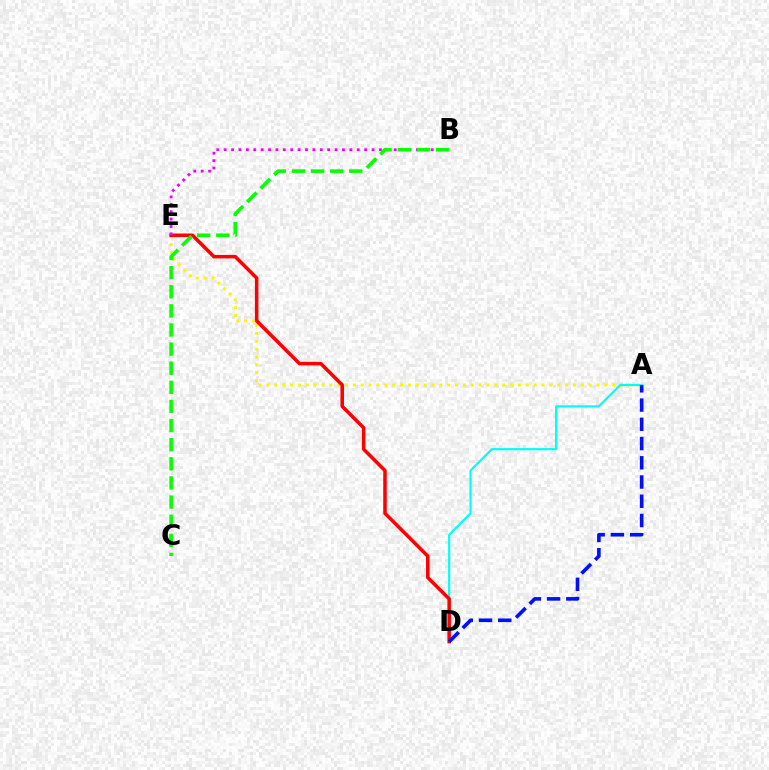{('A', 'E'): [{'color': '#fcf500', 'line_style': 'dotted', 'thickness': 2.14}], ('A', 'D'): [{'color': '#00fff6', 'line_style': 'solid', 'thickness': 1.57}, {'color': '#0010ff', 'line_style': 'dashed', 'thickness': 2.61}], ('D', 'E'): [{'color': '#ff0000', 'line_style': 'solid', 'thickness': 2.54}], ('B', 'E'): [{'color': '#ee00ff', 'line_style': 'dotted', 'thickness': 2.01}], ('B', 'C'): [{'color': '#08ff00', 'line_style': 'dashed', 'thickness': 2.6}]}